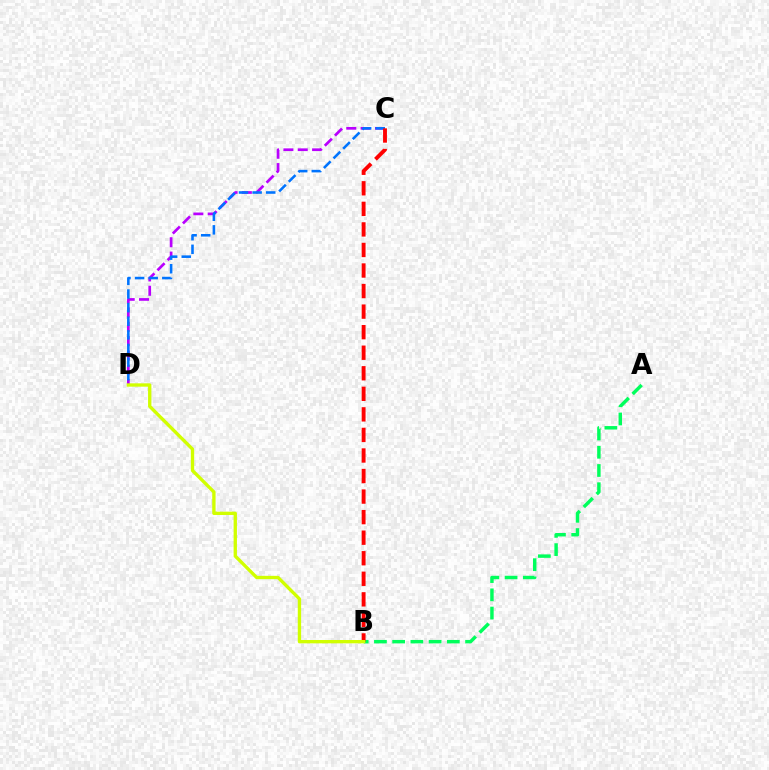{('C', 'D'): [{'color': '#b900ff', 'line_style': 'dashed', 'thickness': 1.95}, {'color': '#0074ff', 'line_style': 'dashed', 'thickness': 1.85}], ('A', 'B'): [{'color': '#00ff5c', 'line_style': 'dashed', 'thickness': 2.48}], ('B', 'C'): [{'color': '#ff0000', 'line_style': 'dashed', 'thickness': 2.79}], ('B', 'D'): [{'color': '#d1ff00', 'line_style': 'solid', 'thickness': 2.4}]}